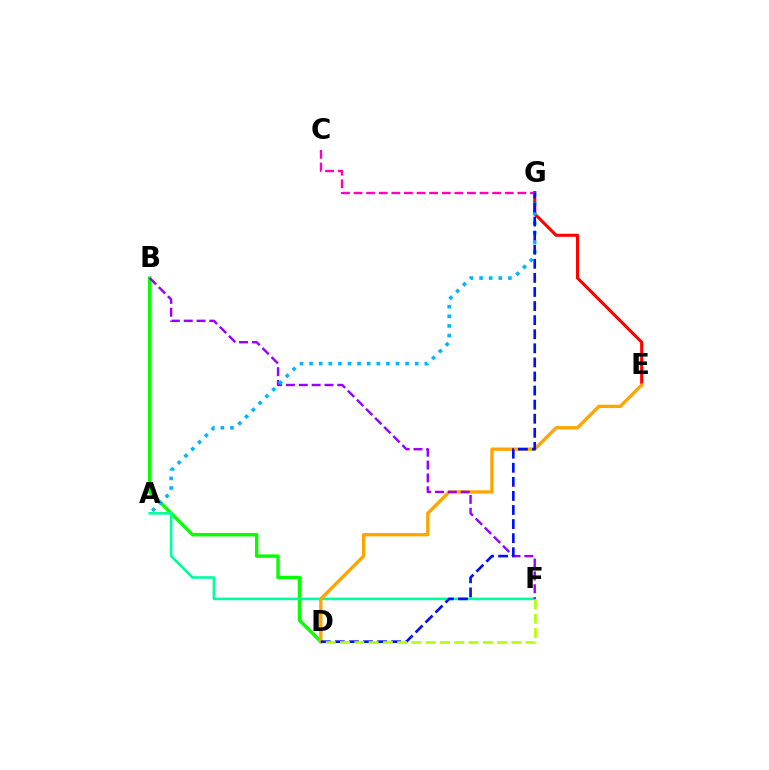{('B', 'D'): [{'color': '#08ff00', 'line_style': 'solid', 'thickness': 2.46}], ('E', 'G'): [{'color': '#ff0000', 'line_style': 'solid', 'thickness': 2.21}], ('A', 'F'): [{'color': '#00ff9d', 'line_style': 'solid', 'thickness': 1.88}], ('C', 'G'): [{'color': '#ff00bd', 'line_style': 'dashed', 'thickness': 1.71}], ('D', 'E'): [{'color': '#ffa500', 'line_style': 'solid', 'thickness': 2.41}], ('B', 'F'): [{'color': '#9b00ff', 'line_style': 'dashed', 'thickness': 1.75}], ('A', 'G'): [{'color': '#00b5ff', 'line_style': 'dotted', 'thickness': 2.61}], ('D', 'G'): [{'color': '#0010ff', 'line_style': 'dashed', 'thickness': 1.91}], ('D', 'F'): [{'color': '#b3ff00', 'line_style': 'dashed', 'thickness': 1.94}]}